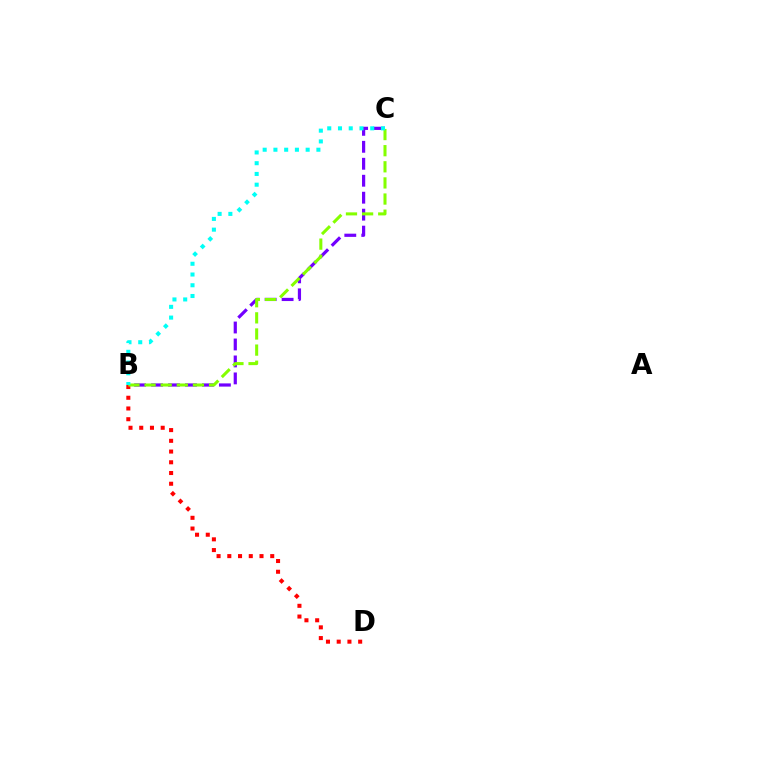{('B', 'C'): [{'color': '#7200ff', 'line_style': 'dashed', 'thickness': 2.3}, {'color': '#84ff00', 'line_style': 'dashed', 'thickness': 2.19}, {'color': '#00fff6', 'line_style': 'dotted', 'thickness': 2.92}], ('B', 'D'): [{'color': '#ff0000', 'line_style': 'dotted', 'thickness': 2.92}]}